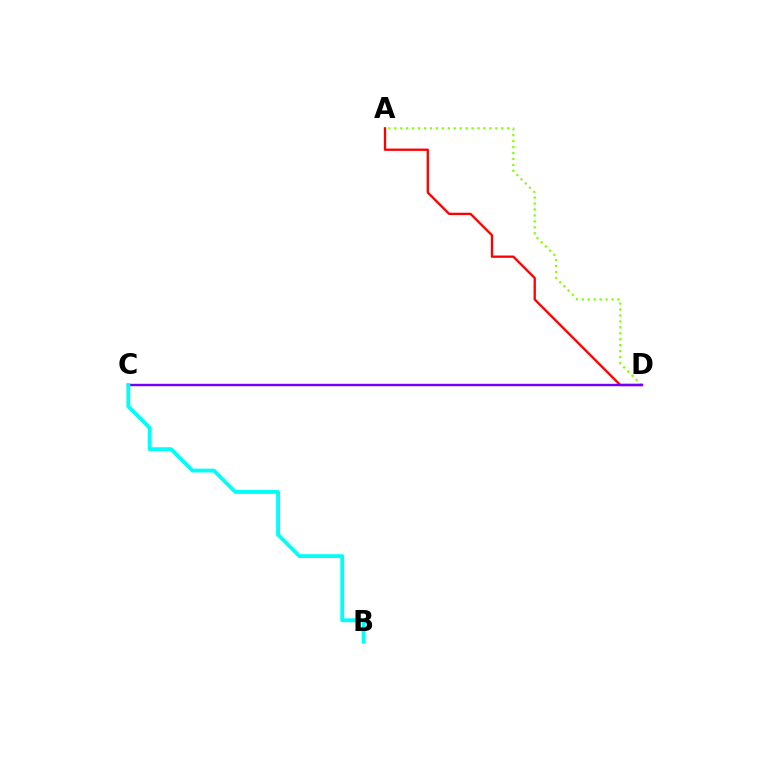{('A', 'D'): [{'color': '#ff0000', 'line_style': 'solid', 'thickness': 1.67}, {'color': '#84ff00', 'line_style': 'dotted', 'thickness': 1.62}], ('C', 'D'): [{'color': '#7200ff', 'line_style': 'solid', 'thickness': 1.73}], ('B', 'C'): [{'color': '#00fff6', 'line_style': 'solid', 'thickness': 2.77}]}